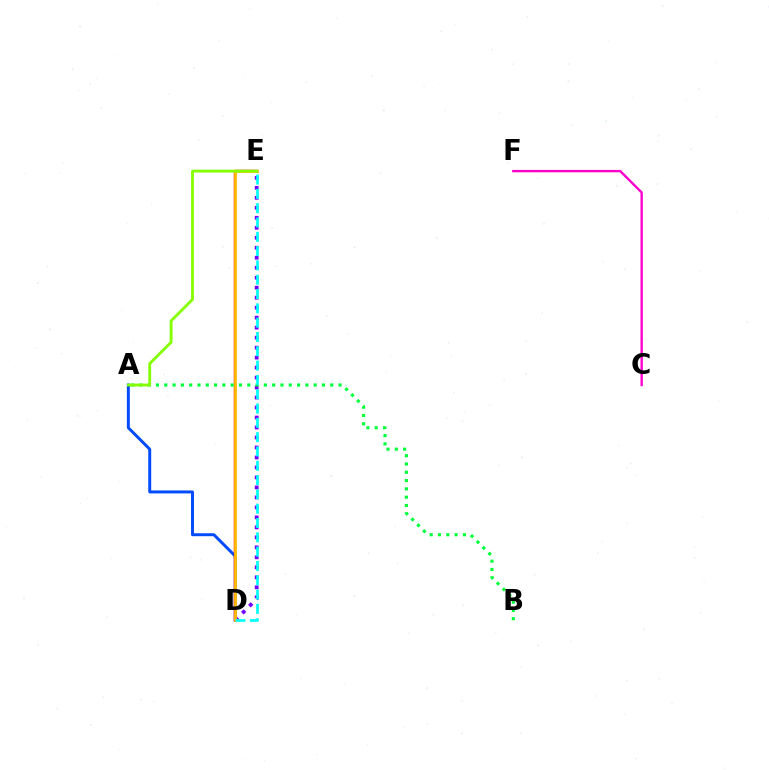{('D', 'E'): [{'color': '#7200ff', 'line_style': 'dotted', 'thickness': 2.71}, {'color': '#ff0000', 'line_style': 'solid', 'thickness': 1.78}, {'color': '#ffbd00', 'line_style': 'solid', 'thickness': 2.0}, {'color': '#00fff6', 'line_style': 'dashed', 'thickness': 1.94}], ('A', 'D'): [{'color': '#004bff', 'line_style': 'solid', 'thickness': 2.12}], ('A', 'B'): [{'color': '#00ff39', 'line_style': 'dotted', 'thickness': 2.25}], ('C', 'F'): [{'color': '#ff00cf', 'line_style': 'solid', 'thickness': 1.71}], ('A', 'E'): [{'color': '#84ff00', 'line_style': 'solid', 'thickness': 2.04}]}